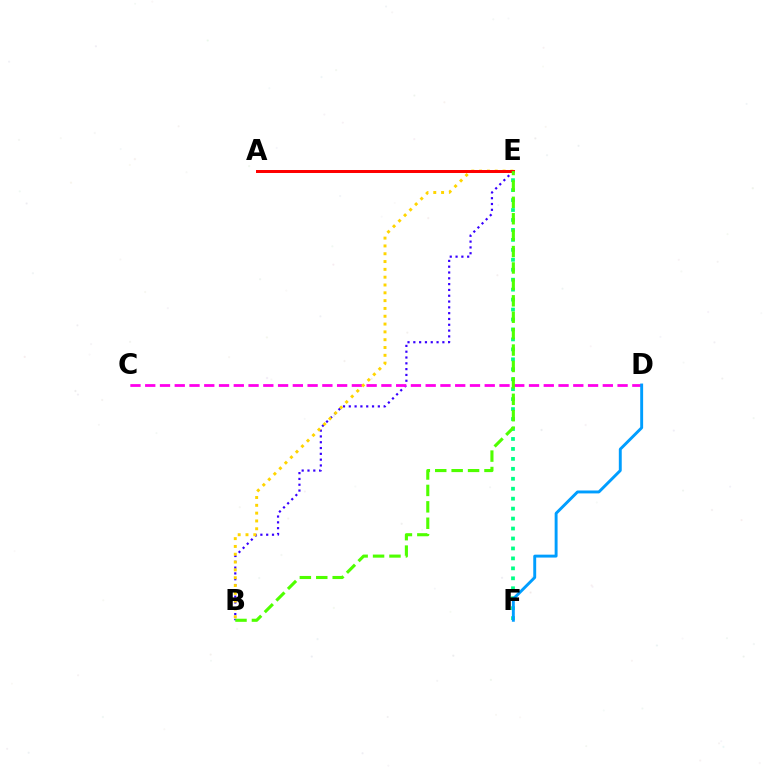{('B', 'E'): [{'color': '#3700ff', 'line_style': 'dotted', 'thickness': 1.58}, {'color': '#ffd500', 'line_style': 'dotted', 'thickness': 2.12}, {'color': '#4fff00', 'line_style': 'dashed', 'thickness': 2.23}], ('E', 'F'): [{'color': '#00ff86', 'line_style': 'dotted', 'thickness': 2.7}], ('C', 'D'): [{'color': '#ff00ed', 'line_style': 'dashed', 'thickness': 2.01}], ('D', 'F'): [{'color': '#009eff', 'line_style': 'solid', 'thickness': 2.1}], ('A', 'E'): [{'color': '#ff0000', 'line_style': 'solid', 'thickness': 2.15}]}